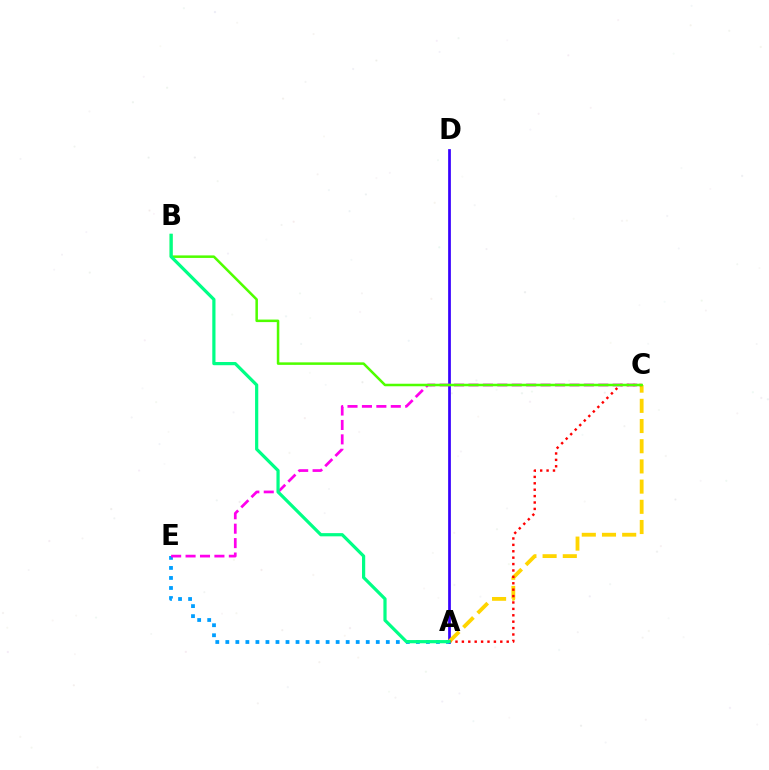{('A', 'D'): [{'color': '#3700ff', 'line_style': 'solid', 'thickness': 1.96}], ('A', 'E'): [{'color': '#009eff', 'line_style': 'dotted', 'thickness': 2.73}], ('A', 'C'): [{'color': '#ffd500', 'line_style': 'dashed', 'thickness': 2.74}, {'color': '#ff0000', 'line_style': 'dotted', 'thickness': 1.74}], ('C', 'E'): [{'color': '#ff00ed', 'line_style': 'dashed', 'thickness': 1.96}], ('B', 'C'): [{'color': '#4fff00', 'line_style': 'solid', 'thickness': 1.82}], ('A', 'B'): [{'color': '#00ff86', 'line_style': 'solid', 'thickness': 2.31}]}